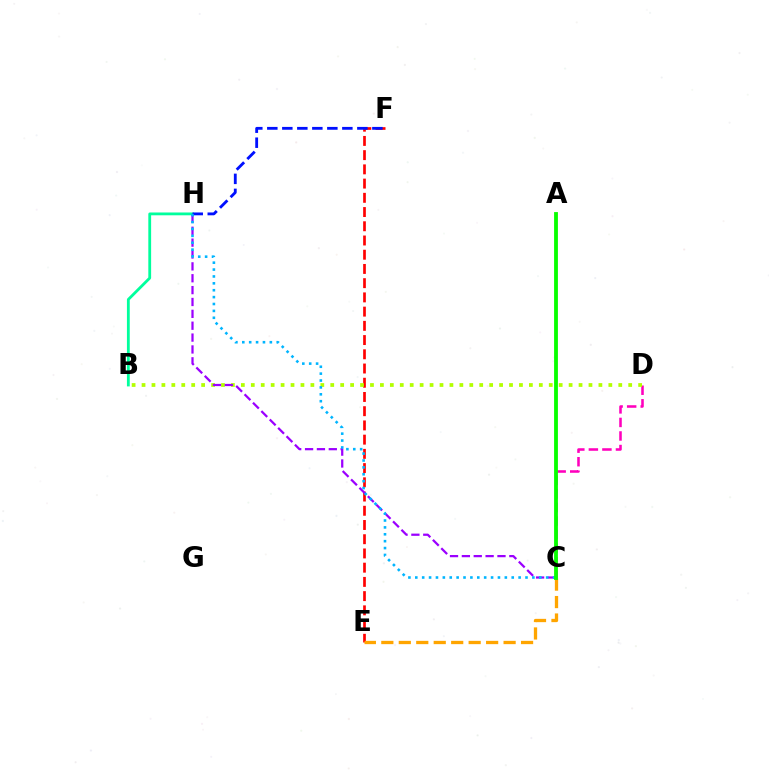{('C', 'D'): [{'color': '#ff00bd', 'line_style': 'dashed', 'thickness': 1.84}], ('E', 'F'): [{'color': '#ff0000', 'line_style': 'dashed', 'thickness': 1.93}], ('B', 'D'): [{'color': '#b3ff00', 'line_style': 'dotted', 'thickness': 2.7}], ('B', 'H'): [{'color': '#00ff9d', 'line_style': 'solid', 'thickness': 2.02}], ('C', 'E'): [{'color': '#ffa500', 'line_style': 'dashed', 'thickness': 2.37}], ('C', 'H'): [{'color': '#9b00ff', 'line_style': 'dashed', 'thickness': 1.61}, {'color': '#00b5ff', 'line_style': 'dotted', 'thickness': 1.87}], ('F', 'H'): [{'color': '#0010ff', 'line_style': 'dashed', 'thickness': 2.04}], ('A', 'C'): [{'color': '#08ff00', 'line_style': 'solid', 'thickness': 2.75}]}